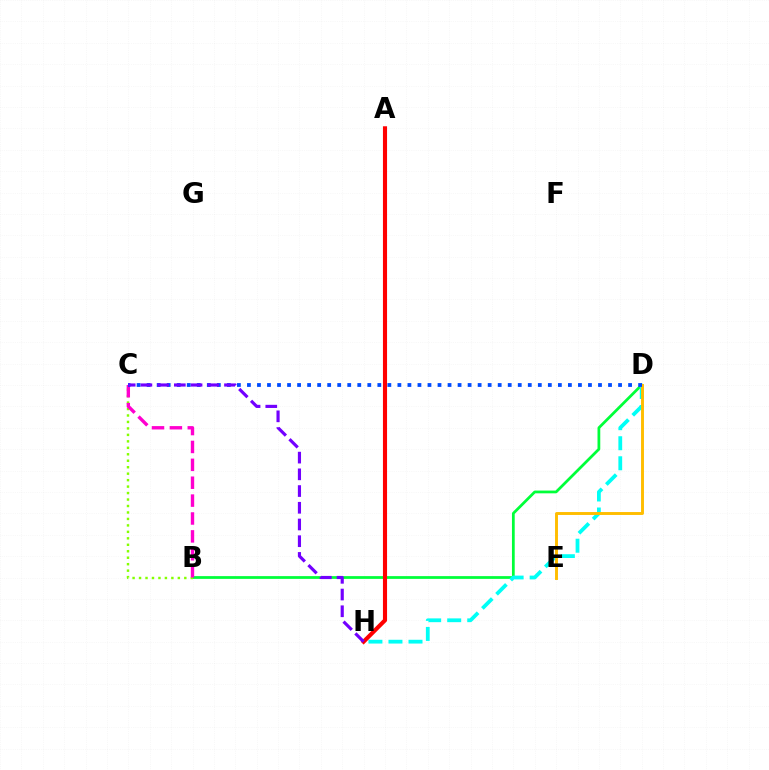{('B', 'D'): [{'color': '#00ff39', 'line_style': 'solid', 'thickness': 1.99}], ('D', 'H'): [{'color': '#00fff6', 'line_style': 'dashed', 'thickness': 2.72}], ('A', 'H'): [{'color': '#ff0000', 'line_style': 'solid', 'thickness': 2.96}], ('D', 'E'): [{'color': '#ffbd00', 'line_style': 'solid', 'thickness': 2.1}], ('B', 'C'): [{'color': '#84ff00', 'line_style': 'dotted', 'thickness': 1.76}, {'color': '#ff00cf', 'line_style': 'dashed', 'thickness': 2.43}], ('C', 'D'): [{'color': '#004bff', 'line_style': 'dotted', 'thickness': 2.73}], ('C', 'H'): [{'color': '#7200ff', 'line_style': 'dashed', 'thickness': 2.27}]}